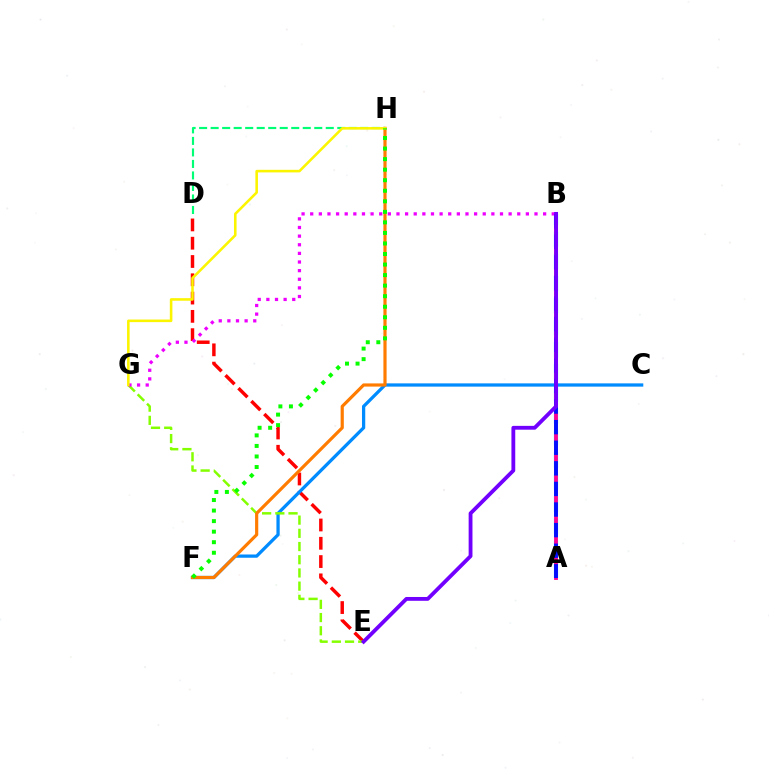{('D', 'E'): [{'color': '#ff0000', 'line_style': 'dashed', 'thickness': 2.48}], ('C', 'F'): [{'color': '#008cff', 'line_style': 'solid', 'thickness': 2.35}], ('A', 'B'): [{'color': '#00fff6', 'line_style': 'dashed', 'thickness': 3.0}, {'color': '#ff0094', 'line_style': 'solid', 'thickness': 2.76}, {'color': '#0010ff', 'line_style': 'dashed', 'thickness': 2.8}], ('E', 'G'): [{'color': '#84ff00', 'line_style': 'dashed', 'thickness': 1.79}], ('D', 'H'): [{'color': '#00ff74', 'line_style': 'dashed', 'thickness': 1.56}], ('B', 'G'): [{'color': '#ee00ff', 'line_style': 'dotted', 'thickness': 2.34}], ('B', 'E'): [{'color': '#7200ff', 'line_style': 'solid', 'thickness': 2.75}], ('F', 'H'): [{'color': '#ff7c00', 'line_style': 'solid', 'thickness': 2.29}, {'color': '#08ff00', 'line_style': 'dotted', 'thickness': 2.86}], ('G', 'H'): [{'color': '#fcf500', 'line_style': 'solid', 'thickness': 1.85}]}